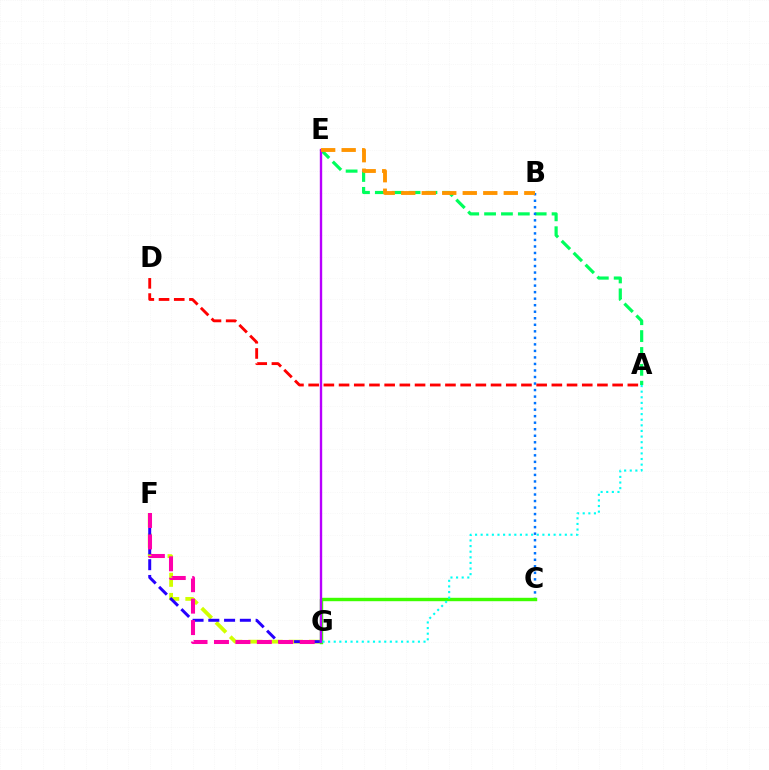{('A', 'E'): [{'color': '#00ff5c', 'line_style': 'dashed', 'thickness': 2.29}], ('F', 'G'): [{'color': '#d1ff00', 'line_style': 'dashed', 'thickness': 2.74}, {'color': '#2500ff', 'line_style': 'dashed', 'thickness': 2.14}, {'color': '#ff00ac', 'line_style': 'dashed', 'thickness': 2.91}], ('B', 'C'): [{'color': '#0074ff', 'line_style': 'dotted', 'thickness': 1.77}], ('C', 'G'): [{'color': '#3dff00', 'line_style': 'solid', 'thickness': 2.45}], ('E', 'G'): [{'color': '#b900ff', 'line_style': 'solid', 'thickness': 1.71}], ('A', 'D'): [{'color': '#ff0000', 'line_style': 'dashed', 'thickness': 2.06}], ('A', 'G'): [{'color': '#00fff6', 'line_style': 'dotted', 'thickness': 1.52}], ('B', 'E'): [{'color': '#ff9400', 'line_style': 'dashed', 'thickness': 2.79}]}